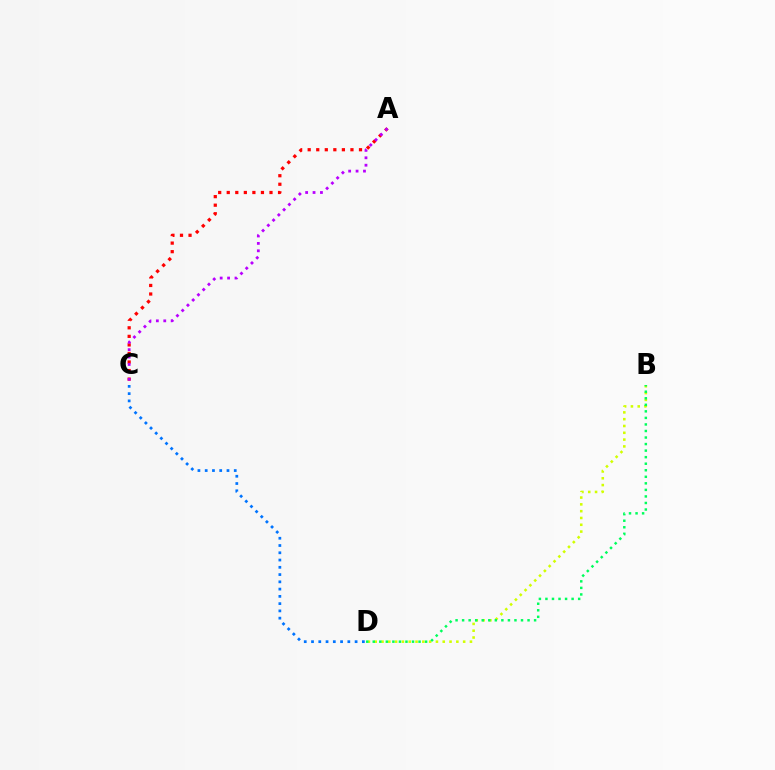{('B', 'D'): [{'color': '#d1ff00', 'line_style': 'dotted', 'thickness': 1.85}, {'color': '#00ff5c', 'line_style': 'dotted', 'thickness': 1.78}], ('A', 'C'): [{'color': '#ff0000', 'line_style': 'dotted', 'thickness': 2.32}, {'color': '#b900ff', 'line_style': 'dotted', 'thickness': 2.01}], ('C', 'D'): [{'color': '#0074ff', 'line_style': 'dotted', 'thickness': 1.97}]}